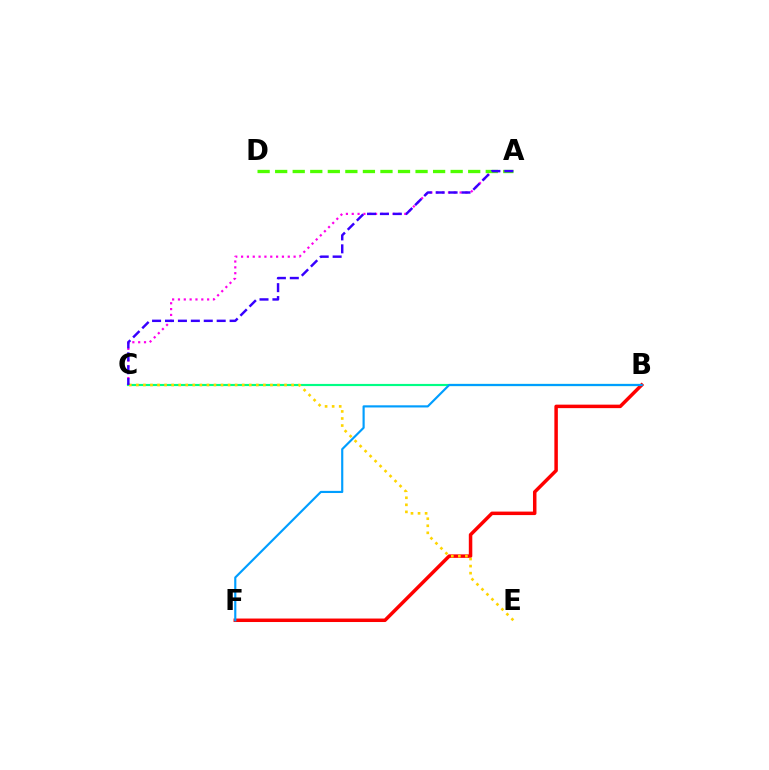{('A', 'C'): [{'color': '#ff00ed', 'line_style': 'dotted', 'thickness': 1.59}, {'color': '#3700ff', 'line_style': 'dashed', 'thickness': 1.76}], ('B', 'C'): [{'color': '#00ff86', 'line_style': 'solid', 'thickness': 1.56}], ('B', 'F'): [{'color': '#ff0000', 'line_style': 'solid', 'thickness': 2.51}, {'color': '#009eff', 'line_style': 'solid', 'thickness': 1.55}], ('A', 'D'): [{'color': '#4fff00', 'line_style': 'dashed', 'thickness': 2.38}], ('C', 'E'): [{'color': '#ffd500', 'line_style': 'dotted', 'thickness': 1.92}]}